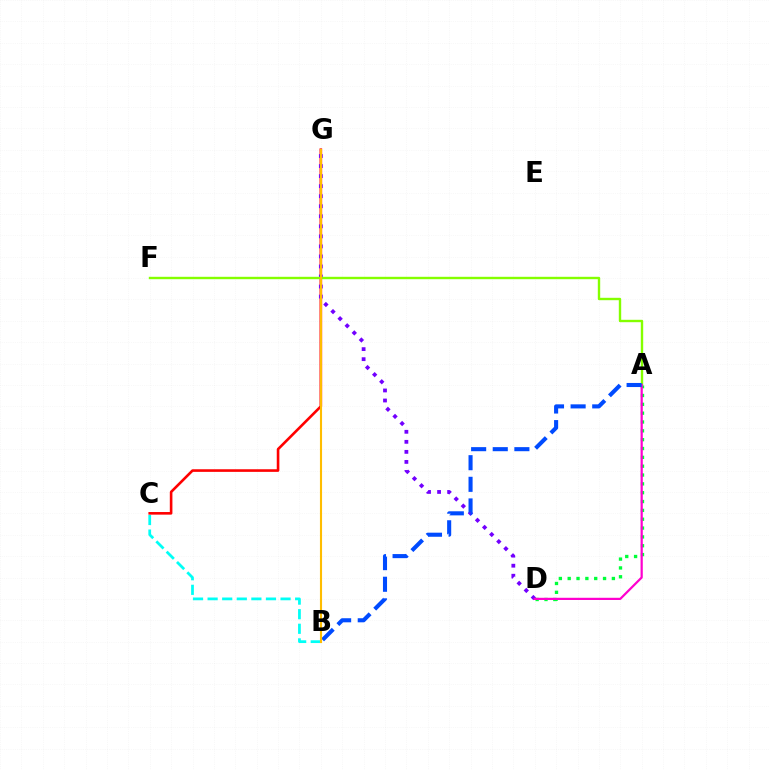{('B', 'C'): [{'color': '#00fff6', 'line_style': 'dashed', 'thickness': 1.98}], ('A', 'D'): [{'color': '#00ff39', 'line_style': 'dotted', 'thickness': 2.4}, {'color': '#ff00cf', 'line_style': 'solid', 'thickness': 1.6}], ('C', 'G'): [{'color': '#ff0000', 'line_style': 'solid', 'thickness': 1.88}], ('D', 'G'): [{'color': '#7200ff', 'line_style': 'dotted', 'thickness': 2.73}], ('A', 'F'): [{'color': '#84ff00', 'line_style': 'solid', 'thickness': 1.72}], ('A', 'B'): [{'color': '#004bff', 'line_style': 'dashed', 'thickness': 2.94}], ('B', 'G'): [{'color': '#ffbd00', 'line_style': 'solid', 'thickness': 1.52}]}